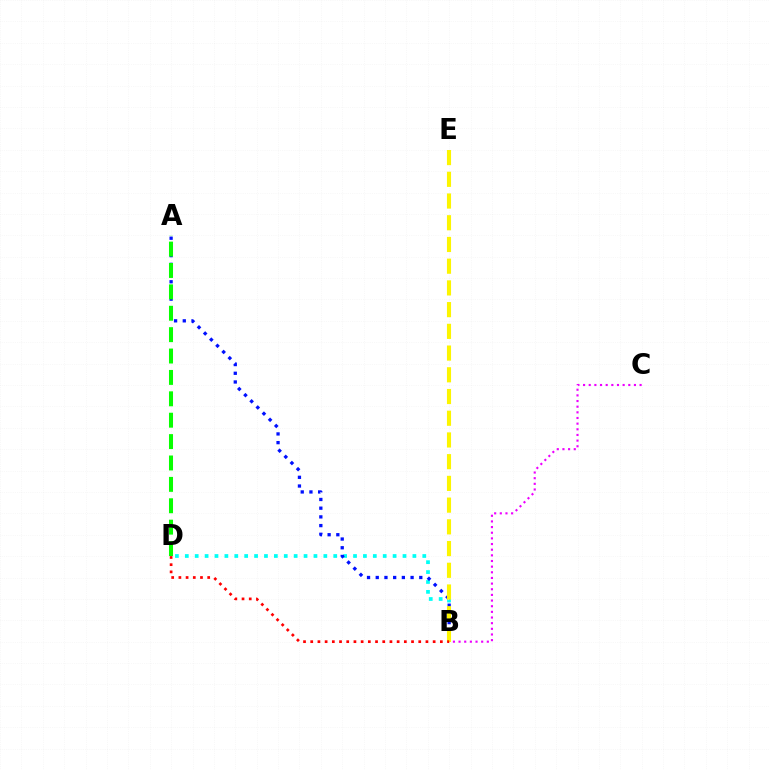{('B', 'D'): [{'color': '#00fff6', 'line_style': 'dotted', 'thickness': 2.69}, {'color': '#ff0000', 'line_style': 'dotted', 'thickness': 1.96}], ('B', 'C'): [{'color': '#ee00ff', 'line_style': 'dotted', 'thickness': 1.54}], ('A', 'B'): [{'color': '#0010ff', 'line_style': 'dotted', 'thickness': 2.37}], ('B', 'E'): [{'color': '#fcf500', 'line_style': 'dashed', 'thickness': 2.95}], ('A', 'D'): [{'color': '#08ff00', 'line_style': 'dashed', 'thickness': 2.91}]}